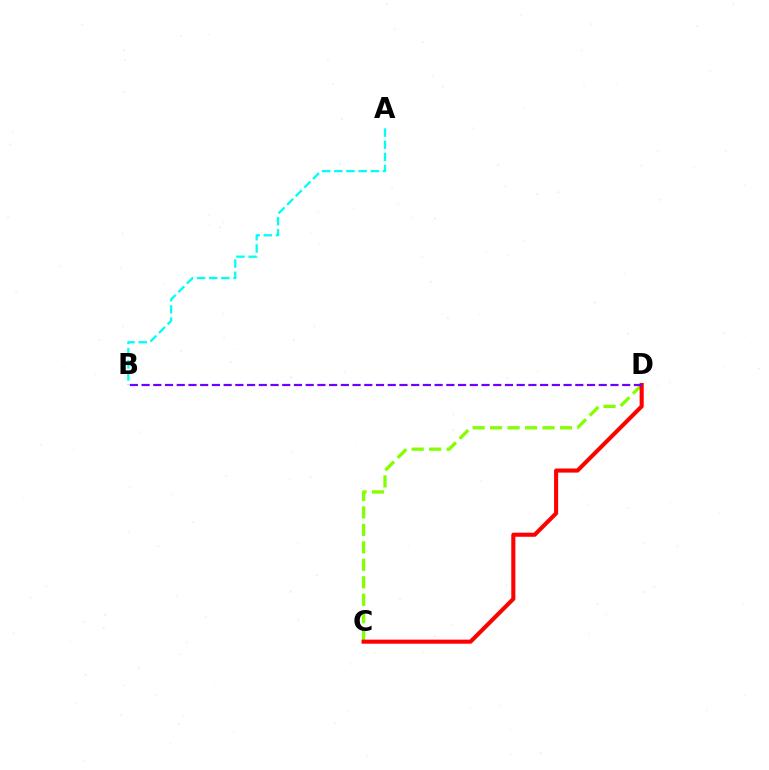{('C', 'D'): [{'color': '#84ff00', 'line_style': 'dashed', 'thickness': 2.37}, {'color': '#ff0000', 'line_style': 'solid', 'thickness': 2.94}], ('B', 'D'): [{'color': '#7200ff', 'line_style': 'dashed', 'thickness': 1.59}], ('A', 'B'): [{'color': '#00fff6', 'line_style': 'dashed', 'thickness': 1.65}]}